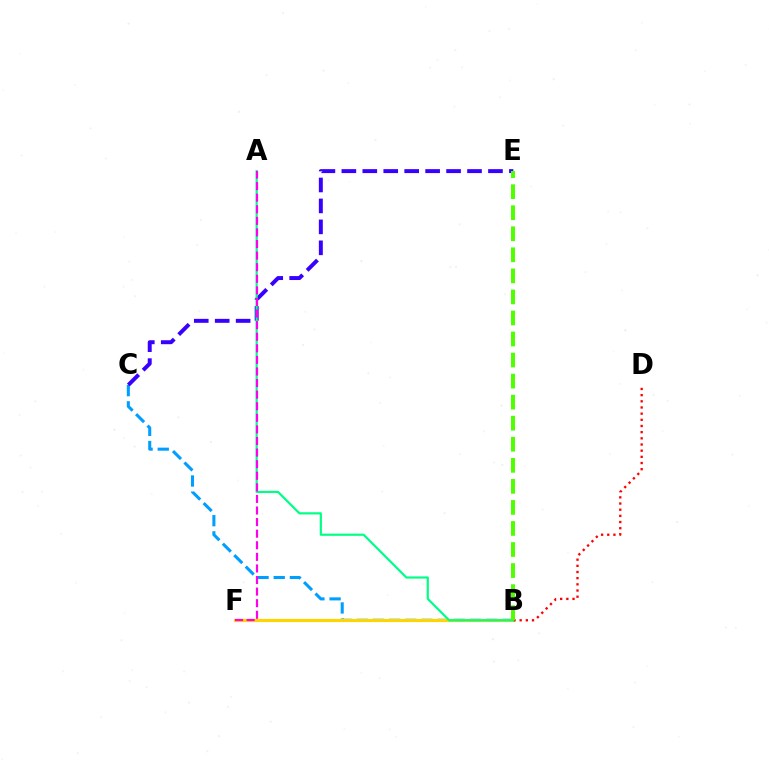{('B', 'C'): [{'color': '#009eff', 'line_style': 'dashed', 'thickness': 2.2}], ('C', 'E'): [{'color': '#3700ff', 'line_style': 'dashed', 'thickness': 2.85}], ('B', 'F'): [{'color': '#ffd500', 'line_style': 'solid', 'thickness': 2.27}], ('B', 'D'): [{'color': '#ff0000', 'line_style': 'dotted', 'thickness': 1.68}], ('A', 'B'): [{'color': '#00ff86', 'line_style': 'solid', 'thickness': 1.57}], ('B', 'E'): [{'color': '#4fff00', 'line_style': 'dashed', 'thickness': 2.86}], ('A', 'F'): [{'color': '#ff00ed', 'line_style': 'dashed', 'thickness': 1.57}]}